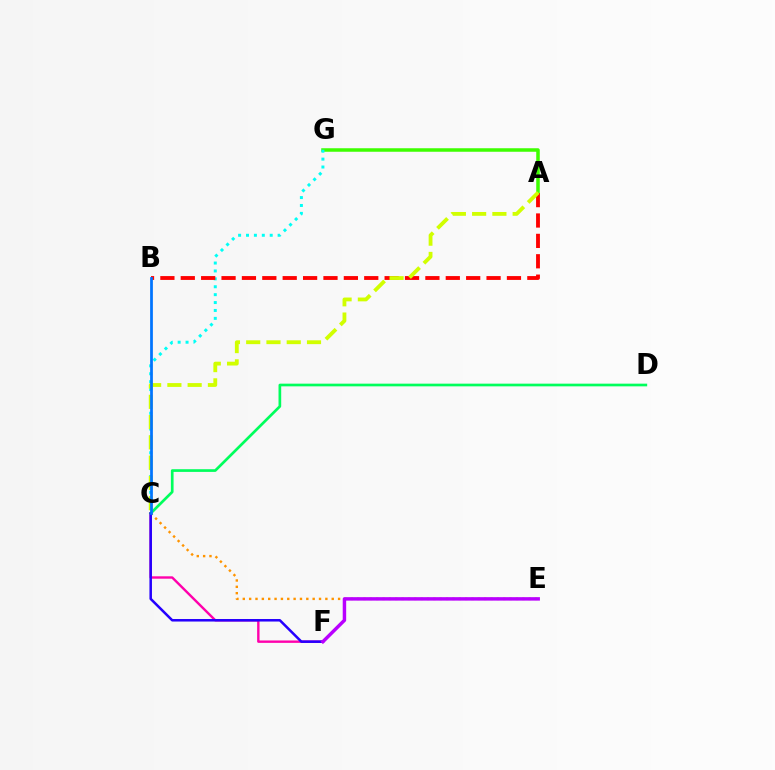{('A', 'G'): [{'color': '#3dff00', 'line_style': 'solid', 'thickness': 2.53}], ('C', 'F'): [{'color': '#ff00ac', 'line_style': 'solid', 'thickness': 1.72}, {'color': '#2500ff', 'line_style': 'solid', 'thickness': 1.82}], ('C', 'G'): [{'color': '#00fff6', 'line_style': 'dotted', 'thickness': 2.15}], ('C', 'D'): [{'color': '#00ff5c', 'line_style': 'solid', 'thickness': 1.93}], ('A', 'B'): [{'color': '#ff0000', 'line_style': 'dashed', 'thickness': 2.77}], ('C', 'E'): [{'color': '#ff9400', 'line_style': 'dotted', 'thickness': 1.73}], ('A', 'C'): [{'color': '#d1ff00', 'line_style': 'dashed', 'thickness': 2.75}], ('E', 'F'): [{'color': '#b900ff', 'line_style': 'solid', 'thickness': 2.49}], ('B', 'C'): [{'color': '#0074ff', 'line_style': 'solid', 'thickness': 1.97}]}